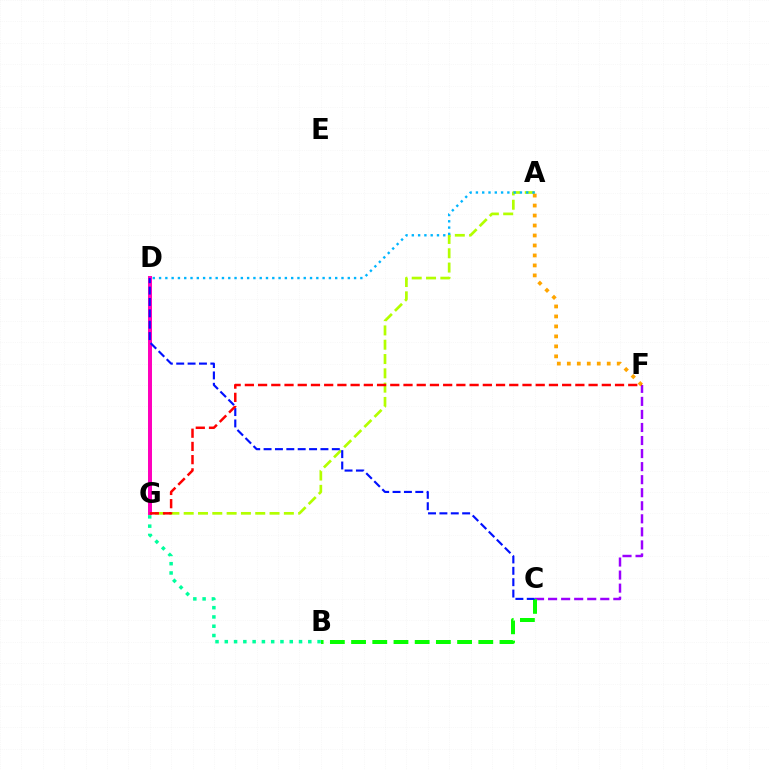{('A', 'G'): [{'color': '#b3ff00', 'line_style': 'dashed', 'thickness': 1.94}], ('D', 'G'): [{'color': '#ff00bd', 'line_style': 'solid', 'thickness': 2.87}], ('C', 'F'): [{'color': '#9b00ff', 'line_style': 'dashed', 'thickness': 1.77}], ('B', 'G'): [{'color': '#00ff9d', 'line_style': 'dotted', 'thickness': 2.52}], ('B', 'C'): [{'color': '#08ff00', 'line_style': 'dashed', 'thickness': 2.88}], ('C', 'D'): [{'color': '#0010ff', 'line_style': 'dashed', 'thickness': 1.55}], ('A', 'F'): [{'color': '#ffa500', 'line_style': 'dotted', 'thickness': 2.71}], ('F', 'G'): [{'color': '#ff0000', 'line_style': 'dashed', 'thickness': 1.8}], ('A', 'D'): [{'color': '#00b5ff', 'line_style': 'dotted', 'thickness': 1.71}]}